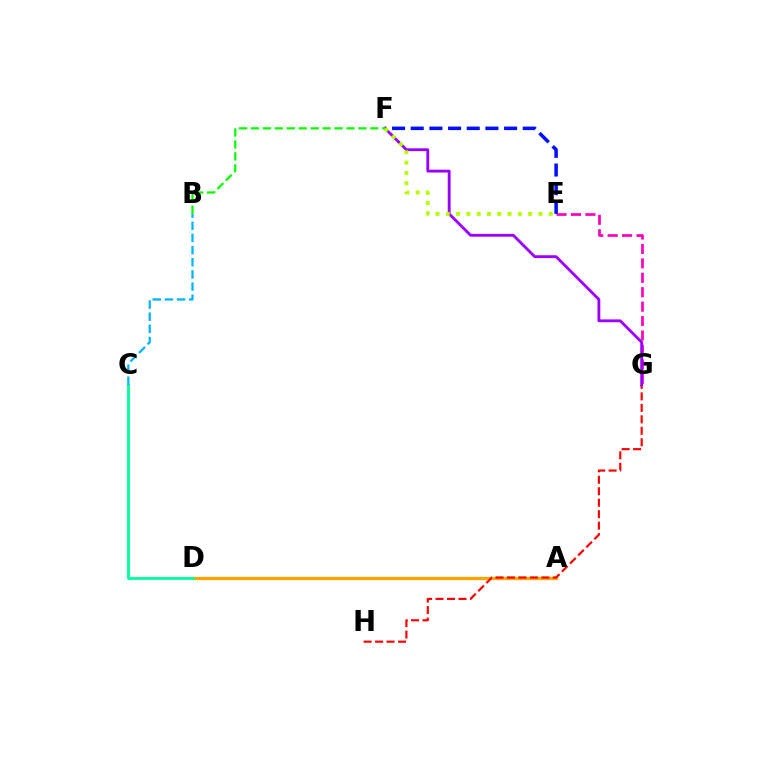{('E', 'G'): [{'color': '#ff00bd', 'line_style': 'dashed', 'thickness': 1.96}], ('A', 'D'): [{'color': '#ffa500', 'line_style': 'solid', 'thickness': 2.37}], ('C', 'D'): [{'color': '#00ff9d', 'line_style': 'solid', 'thickness': 2.06}], ('E', 'F'): [{'color': '#0010ff', 'line_style': 'dashed', 'thickness': 2.54}, {'color': '#b3ff00', 'line_style': 'dotted', 'thickness': 2.8}], ('G', 'H'): [{'color': '#ff0000', 'line_style': 'dashed', 'thickness': 1.56}], ('F', 'G'): [{'color': '#9b00ff', 'line_style': 'solid', 'thickness': 2.04}], ('B', 'C'): [{'color': '#00b5ff', 'line_style': 'dashed', 'thickness': 1.65}], ('B', 'F'): [{'color': '#08ff00', 'line_style': 'dashed', 'thickness': 1.62}]}